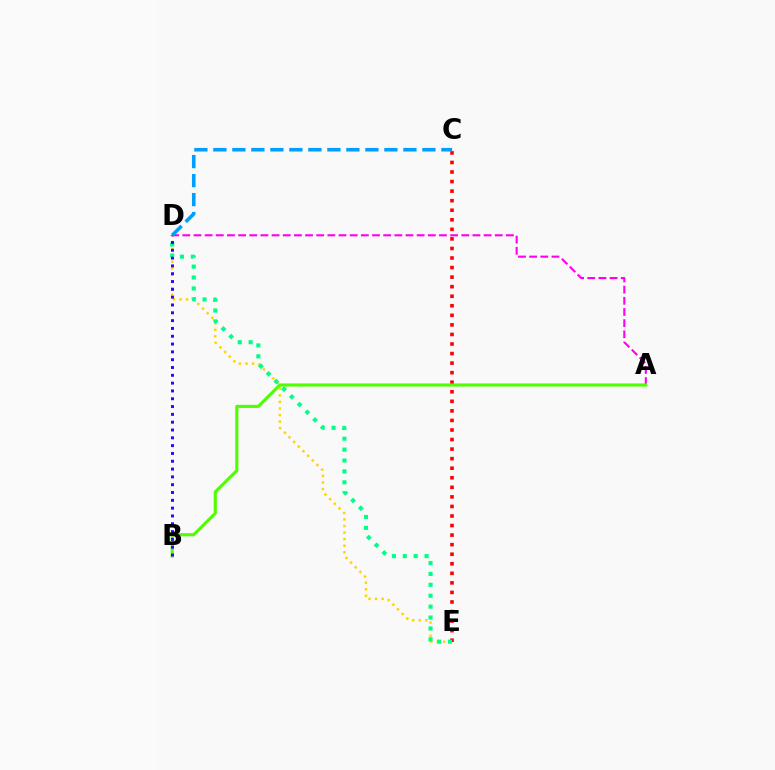{('D', 'E'): [{'color': '#ffd500', 'line_style': 'dotted', 'thickness': 1.78}, {'color': '#00ff86', 'line_style': 'dotted', 'thickness': 2.96}], ('C', 'E'): [{'color': '#ff0000', 'line_style': 'dotted', 'thickness': 2.6}], ('A', 'D'): [{'color': '#ff00ed', 'line_style': 'dashed', 'thickness': 1.52}], ('A', 'B'): [{'color': '#4fff00', 'line_style': 'solid', 'thickness': 2.24}], ('B', 'D'): [{'color': '#3700ff', 'line_style': 'dotted', 'thickness': 2.12}], ('C', 'D'): [{'color': '#009eff', 'line_style': 'dashed', 'thickness': 2.58}]}